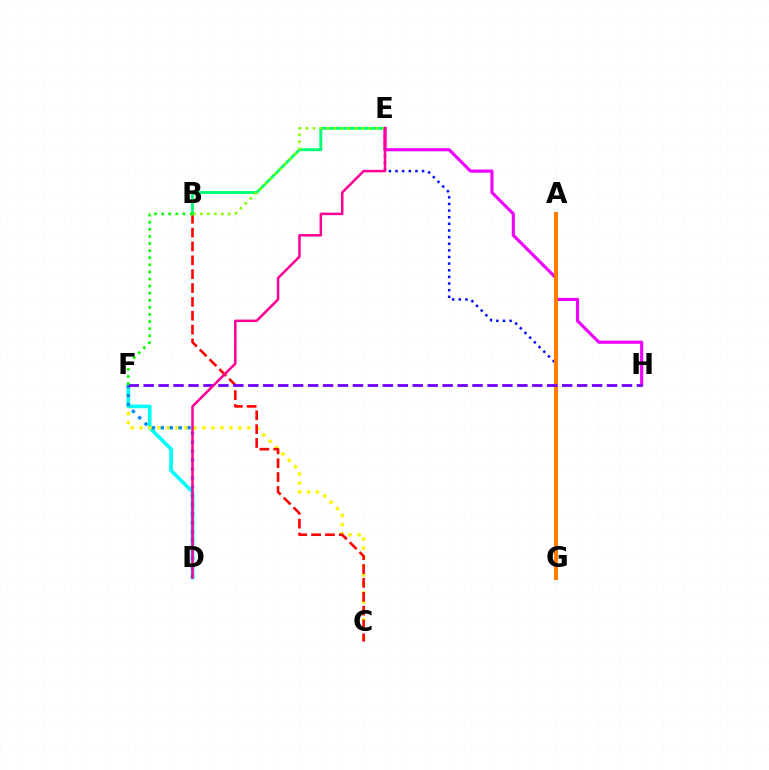{('D', 'F'): [{'color': '#00fff6', 'line_style': 'solid', 'thickness': 2.65}, {'color': '#008cff', 'line_style': 'dotted', 'thickness': 2.43}], ('C', 'F'): [{'color': '#fcf500', 'line_style': 'dotted', 'thickness': 2.44}], ('B', 'C'): [{'color': '#ff0000', 'line_style': 'dashed', 'thickness': 1.88}], ('E', 'G'): [{'color': '#0010ff', 'line_style': 'dotted', 'thickness': 1.8}], ('B', 'E'): [{'color': '#00ff74', 'line_style': 'solid', 'thickness': 2.08}, {'color': '#84ff00', 'line_style': 'dotted', 'thickness': 1.9}], ('E', 'H'): [{'color': '#ee00ff', 'line_style': 'solid', 'thickness': 2.26}], ('A', 'G'): [{'color': '#ff7c00', 'line_style': 'solid', 'thickness': 2.9}], ('F', 'H'): [{'color': '#7200ff', 'line_style': 'dashed', 'thickness': 2.03}], ('B', 'F'): [{'color': '#08ff00', 'line_style': 'dotted', 'thickness': 1.93}], ('D', 'E'): [{'color': '#ff0094', 'line_style': 'solid', 'thickness': 1.81}]}